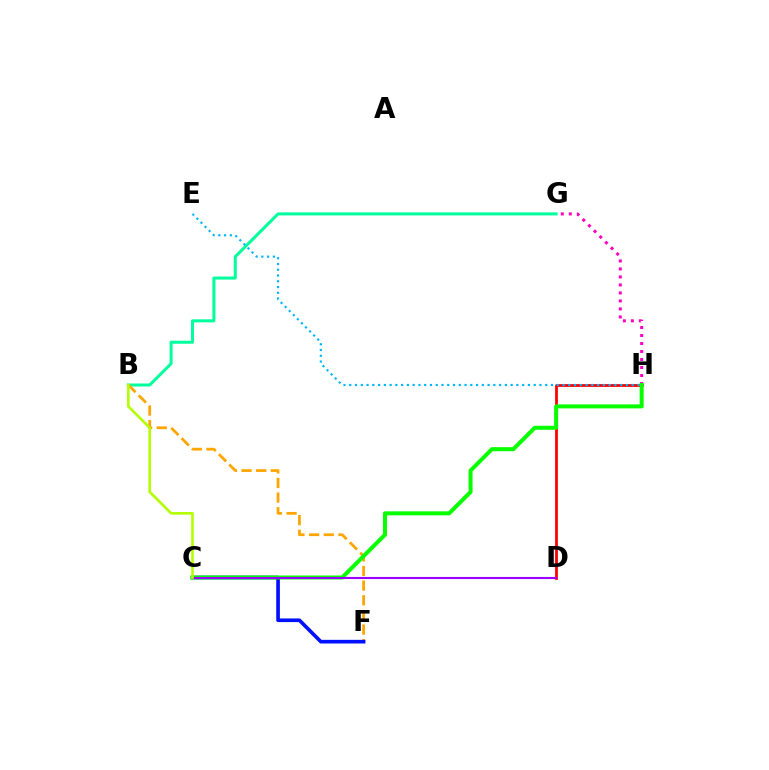{('G', 'H'): [{'color': '#ff00bd', 'line_style': 'dotted', 'thickness': 2.17}], ('B', 'G'): [{'color': '#00ff9d', 'line_style': 'solid', 'thickness': 2.17}], ('B', 'F'): [{'color': '#ffa500', 'line_style': 'dashed', 'thickness': 1.99}], ('D', 'H'): [{'color': '#ff0000', 'line_style': 'solid', 'thickness': 1.99}], ('E', 'H'): [{'color': '#00b5ff', 'line_style': 'dotted', 'thickness': 1.57}], ('C', 'F'): [{'color': '#0010ff', 'line_style': 'solid', 'thickness': 2.63}], ('C', 'H'): [{'color': '#08ff00', 'line_style': 'solid', 'thickness': 2.88}], ('C', 'D'): [{'color': '#9b00ff', 'line_style': 'solid', 'thickness': 1.5}], ('B', 'C'): [{'color': '#b3ff00', 'line_style': 'solid', 'thickness': 1.89}]}